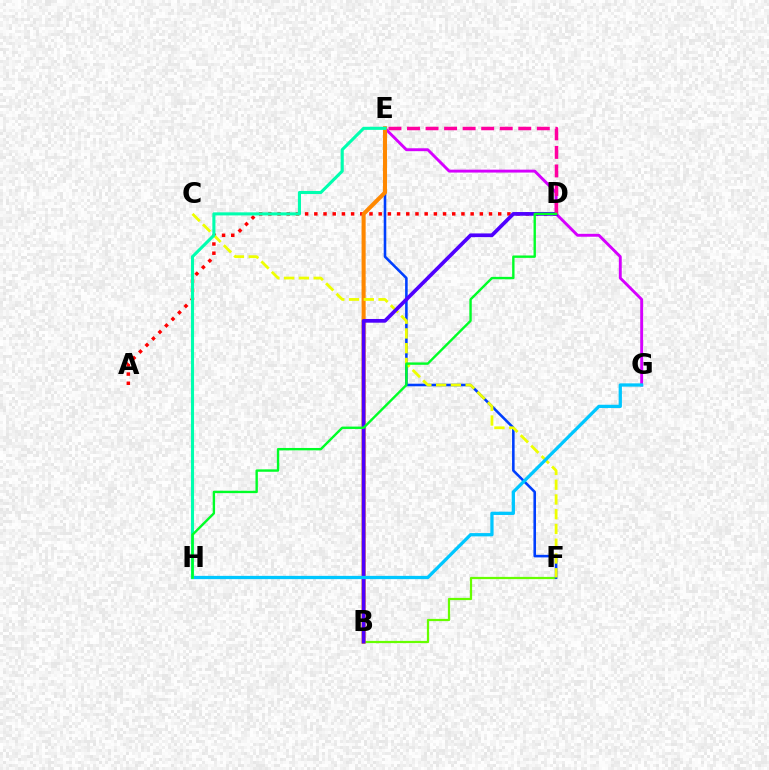{('B', 'F'): [{'color': '#66ff00', 'line_style': 'solid', 'thickness': 1.61}], ('E', 'F'): [{'color': '#003fff', 'line_style': 'solid', 'thickness': 1.86}], ('A', 'D'): [{'color': '#ff0000', 'line_style': 'dotted', 'thickness': 2.5}], ('E', 'G'): [{'color': '#d600ff', 'line_style': 'solid', 'thickness': 2.09}], ('B', 'E'): [{'color': '#ff8800', 'line_style': 'solid', 'thickness': 2.93}], ('C', 'F'): [{'color': '#eeff00', 'line_style': 'dashed', 'thickness': 2.0}], ('B', 'D'): [{'color': '#4f00ff', 'line_style': 'solid', 'thickness': 2.67}], ('D', 'E'): [{'color': '#ff00a0', 'line_style': 'dashed', 'thickness': 2.52}], ('G', 'H'): [{'color': '#00c7ff', 'line_style': 'solid', 'thickness': 2.35}], ('E', 'H'): [{'color': '#00ffaf', 'line_style': 'solid', 'thickness': 2.22}], ('D', 'H'): [{'color': '#00ff27', 'line_style': 'solid', 'thickness': 1.72}]}